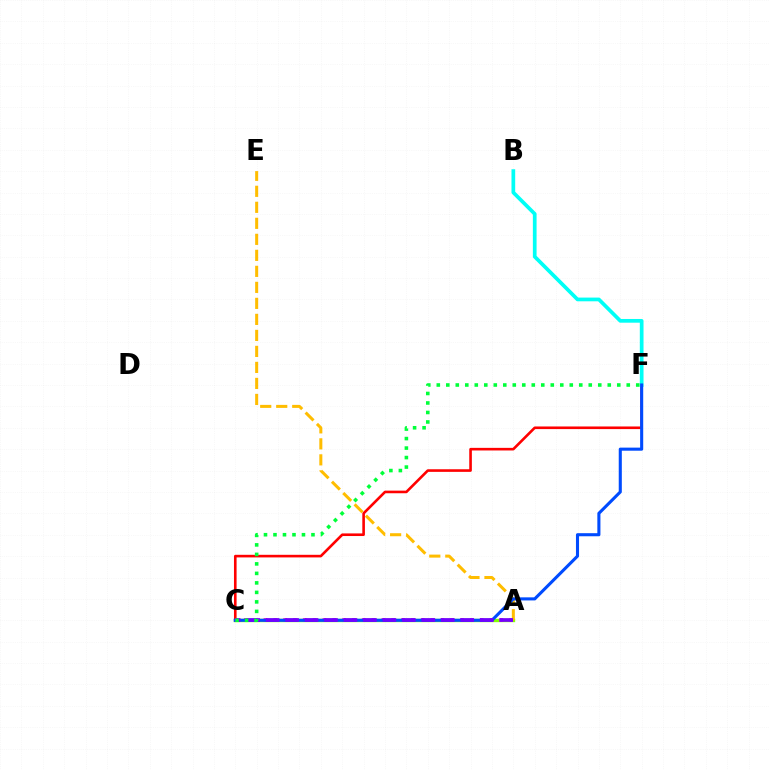{('A', 'C'): [{'color': '#84ff00', 'line_style': 'solid', 'thickness': 2.42}, {'color': '#ff00cf', 'line_style': 'dotted', 'thickness': 2.67}, {'color': '#7200ff', 'line_style': 'dashed', 'thickness': 2.64}], ('C', 'F'): [{'color': '#ff0000', 'line_style': 'solid', 'thickness': 1.88}, {'color': '#004bff', 'line_style': 'solid', 'thickness': 2.22}, {'color': '#00ff39', 'line_style': 'dotted', 'thickness': 2.58}], ('A', 'E'): [{'color': '#ffbd00', 'line_style': 'dashed', 'thickness': 2.17}], ('B', 'F'): [{'color': '#00fff6', 'line_style': 'solid', 'thickness': 2.67}]}